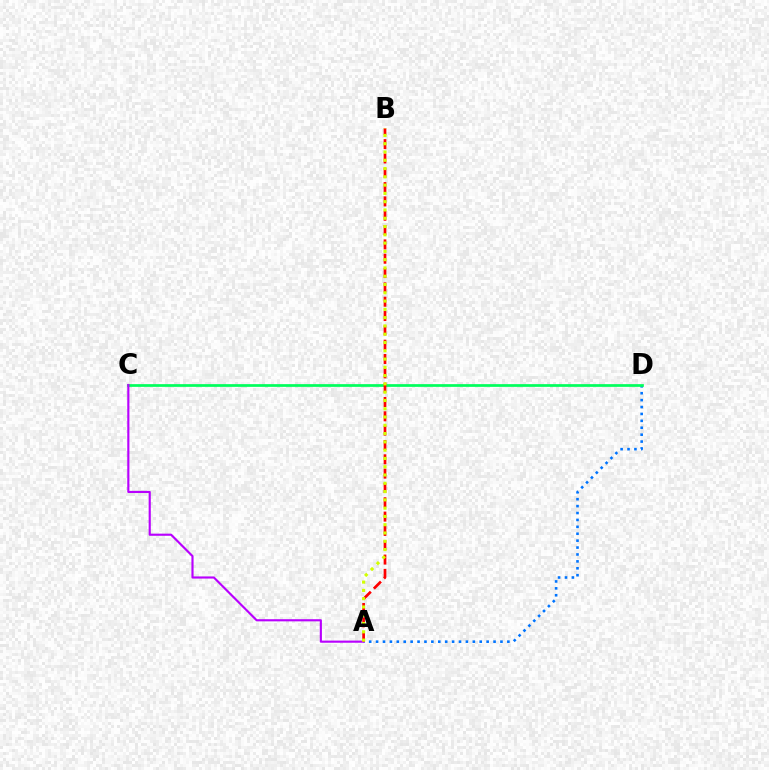{('A', 'D'): [{'color': '#0074ff', 'line_style': 'dotted', 'thickness': 1.88}], ('C', 'D'): [{'color': '#00ff5c', 'line_style': 'solid', 'thickness': 1.96}], ('A', 'C'): [{'color': '#b900ff', 'line_style': 'solid', 'thickness': 1.54}], ('A', 'B'): [{'color': '#ff0000', 'line_style': 'dashed', 'thickness': 1.95}, {'color': '#d1ff00', 'line_style': 'dotted', 'thickness': 2.25}]}